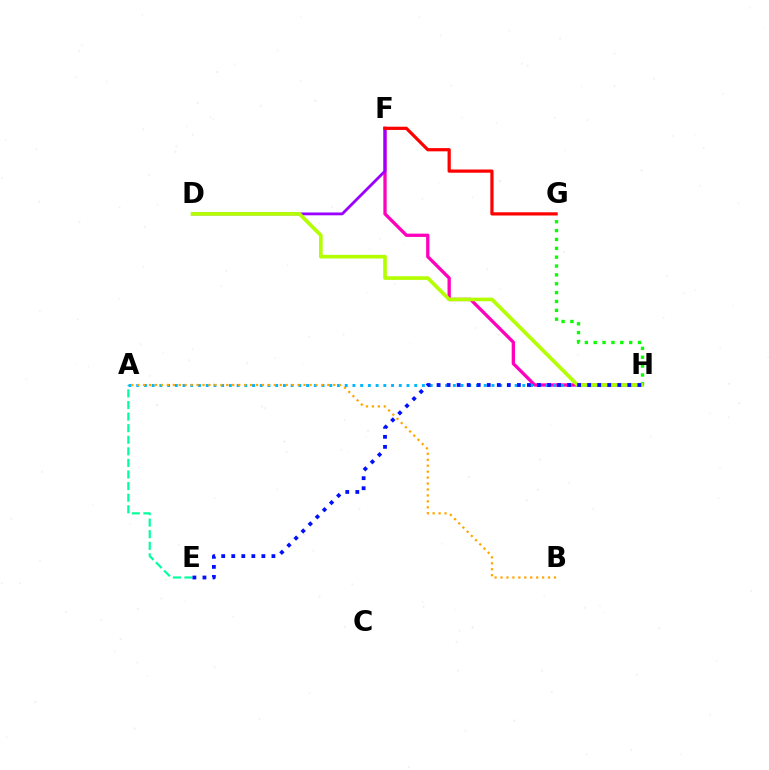{('G', 'H'): [{'color': '#08ff00', 'line_style': 'dotted', 'thickness': 2.41}], ('F', 'H'): [{'color': '#ff00bd', 'line_style': 'solid', 'thickness': 2.38}], ('D', 'F'): [{'color': '#9b00ff', 'line_style': 'solid', 'thickness': 2.02}], ('A', 'E'): [{'color': '#00ff9d', 'line_style': 'dashed', 'thickness': 1.57}], ('A', 'H'): [{'color': '#00b5ff', 'line_style': 'dotted', 'thickness': 2.1}], ('D', 'H'): [{'color': '#b3ff00', 'line_style': 'solid', 'thickness': 2.62}], ('A', 'B'): [{'color': '#ffa500', 'line_style': 'dotted', 'thickness': 1.61}], ('E', 'H'): [{'color': '#0010ff', 'line_style': 'dotted', 'thickness': 2.73}], ('F', 'G'): [{'color': '#ff0000', 'line_style': 'solid', 'thickness': 2.32}]}